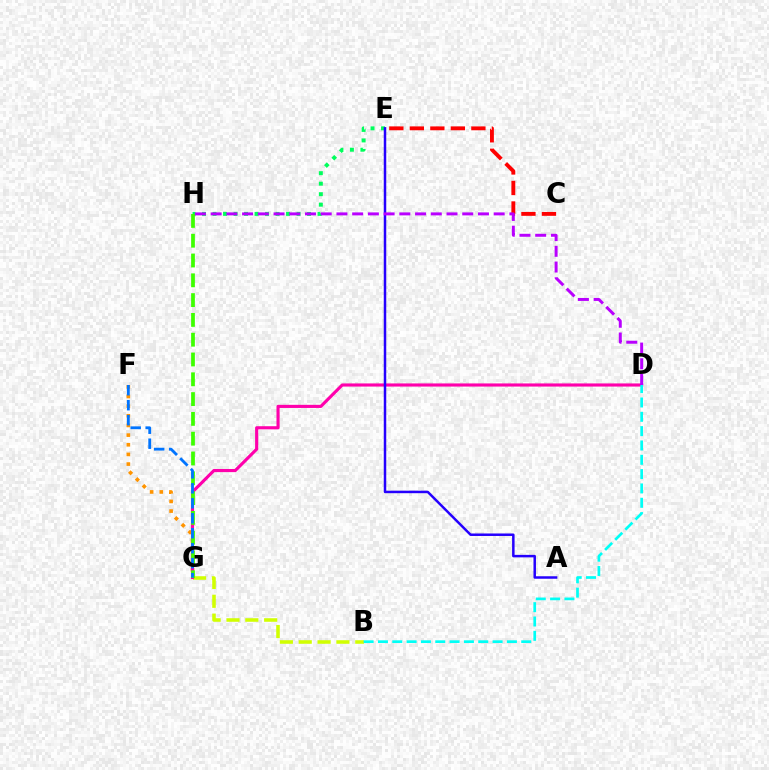{('E', 'H'): [{'color': '#00ff5c', 'line_style': 'dotted', 'thickness': 2.85}], ('B', 'G'): [{'color': '#d1ff00', 'line_style': 'dashed', 'thickness': 2.56}], ('F', 'G'): [{'color': '#ff9400', 'line_style': 'dotted', 'thickness': 2.62}, {'color': '#0074ff', 'line_style': 'dashed', 'thickness': 2.03}], ('C', 'E'): [{'color': '#ff0000', 'line_style': 'dashed', 'thickness': 2.79}], ('D', 'G'): [{'color': '#ff00ac', 'line_style': 'solid', 'thickness': 2.26}], ('A', 'E'): [{'color': '#2500ff', 'line_style': 'solid', 'thickness': 1.8}], ('G', 'H'): [{'color': '#3dff00', 'line_style': 'dashed', 'thickness': 2.69}], ('B', 'D'): [{'color': '#00fff6', 'line_style': 'dashed', 'thickness': 1.95}], ('D', 'H'): [{'color': '#b900ff', 'line_style': 'dashed', 'thickness': 2.14}]}